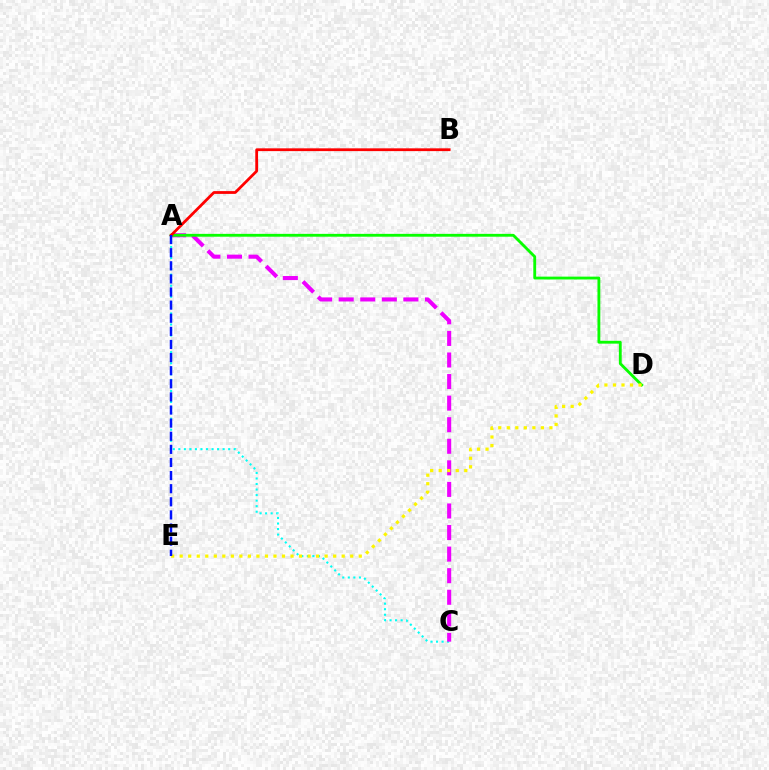{('A', 'C'): [{'color': '#00fff6', 'line_style': 'dotted', 'thickness': 1.5}, {'color': '#ee00ff', 'line_style': 'dashed', 'thickness': 2.93}], ('A', 'D'): [{'color': '#08ff00', 'line_style': 'solid', 'thickness': 2.04}], ('D', 'E'): [{'color': '#fcf500', 'line_style': 'dotted', 'thickness': 2.32}], ('A', 'B'): [{'color': '#ff0000', 'line_style': 'solid', 'thickness': 2.0}], ('A', 'E'): [{'color': '#0010ff', 'line_style': 'dashed', 'thickness': 1.78}]}